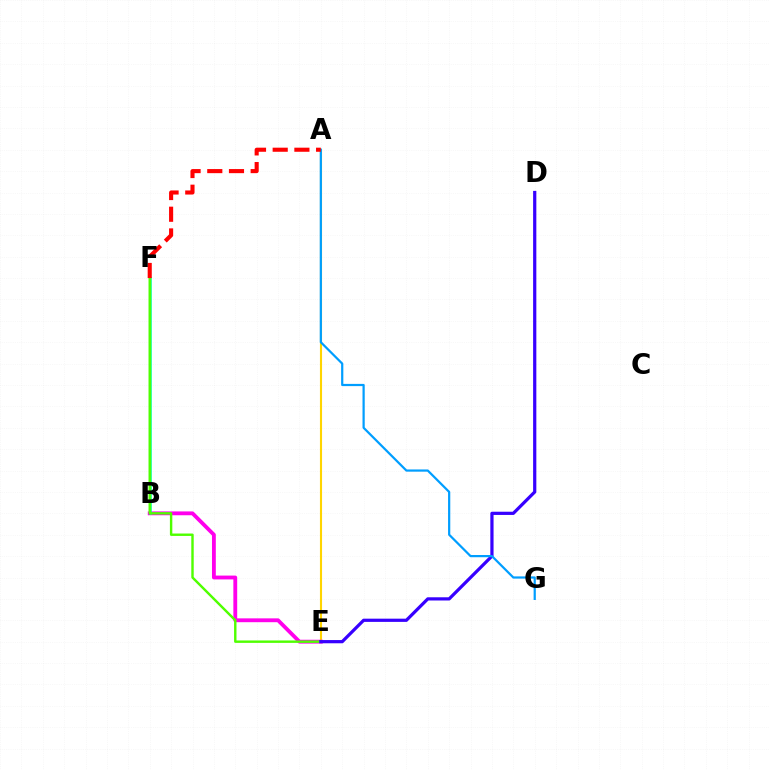{('A', 'E'): [{'color': '#ffd500', 'line_style': 'solid', 'thickness': 1.52}], ('B', 'E'): [{'color': '#ff00ed', 'line_style': 'solid', 'thickness': 2.76}], ('B', 'F'): [{'color': '#00ff86', 'line_style': 'solid', 'thickness': 1.81}], ('E', 'F'): [{'color': '#4fff00', 'line_style': 'solid', 'thickness': 1.74}], ('D', 'E'): [{'color': '#3700ff', 'line_style': 'solid', 'thickness': 2.32}], ('A', 'G'): [{'color': '#009eff', 'line_style': 'solid', 'thickness': 1.59}], ('A', 'F'): [{'color': '#ff0000', 'line_style': 'dashed', 'thickness': 2.95}]}